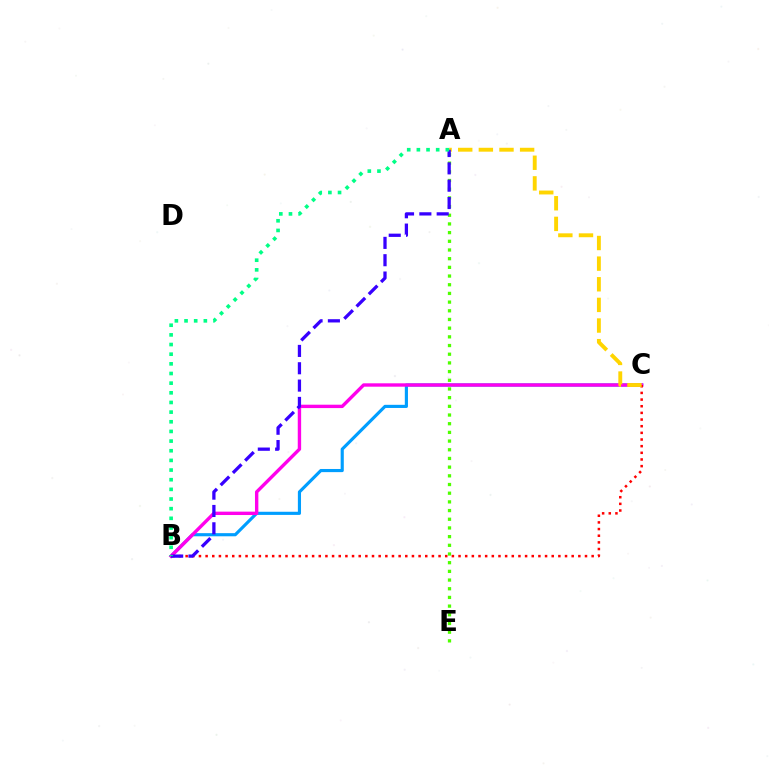{('B', 'C'): [{'color': '#009eff', 'line_style': 'solid', 'thickness': 2.26}, {'color': '#ff00ed', 'line_style': 'solid', 'thickness': 2.44}, {'color': '#ff0000', 'line_style': 'dotted', 'thickness': 1.81}], ('A', 'E'): [{'color': '#4fff00', 'line_style': 'dotted', 'thickness': 2.36}], ('A', 'C'): [{'color': '#ffd500', 'line_style': 'dashed', 'thickness': 2.8}], ('A', 'B'): [{'color': '#3700ff', 'line_style': 'dashed', 'thickness': 2.35}, {'color': '#00ff86', 'line_style': 'dotted', 'thickness': 2.62}]}